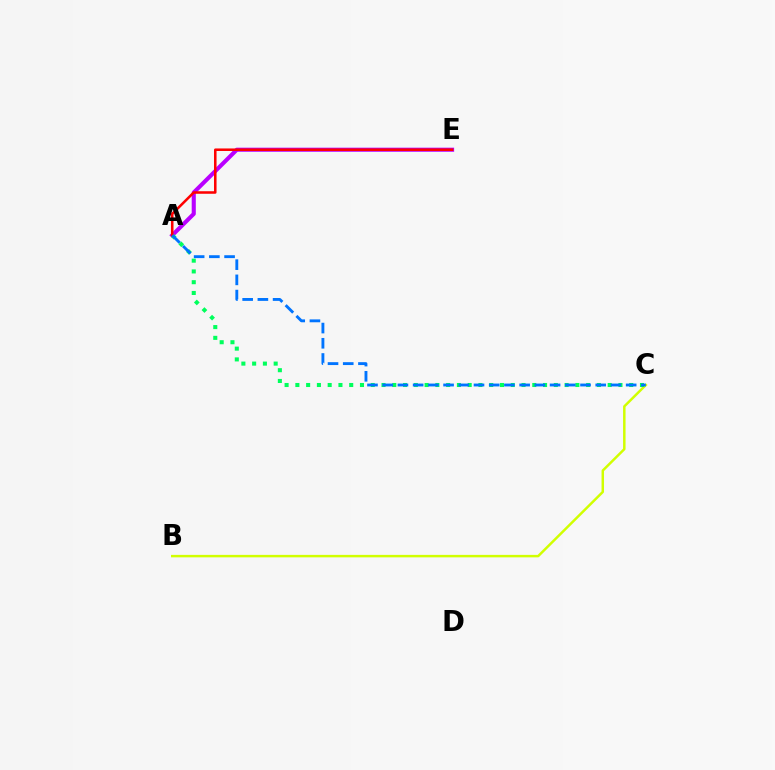{('B', 'C'): [{'color': '#d1ff00', 'line_style': 'solid', 'thickness': 1.78}], ('A', 'E'): [{'color': '#b900ff', 'line_style': 'solid', 'thickness': 2.94}, {'color': '#ff0000', 'line_style': 'solid', 'thickness': 1.83}], ('A', 'C'): [{'color': '#00ff5c', 'line_style': 'dotted', 'thickness': 2.93}, {'color': '#0074ff', 'line_style': 'dashed', 'thickness': 2.07}]}